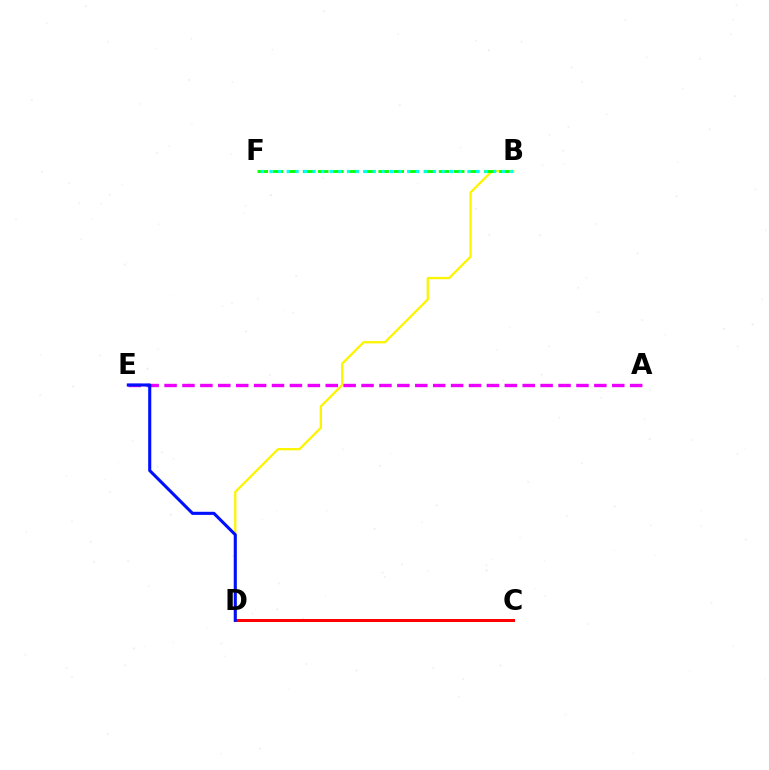{('B', 'D'): [{'color': '#fcf500', 'line_style': 'solid', 'thickness': 1.65}], ('B', 'F'): [{'color': '#08ff00', 'line_style': 'dashed', 'thickness': 2.05}, {'color': '#00fff6', 'line_style': 'dotted', 'thickness': 2.34}], ('A', 'E'): [{'color': '#ee00ff', 'line_style': 'dashed', 'thickness': 2.43}], ('C', 'D'): [{'color': '#ff0000', 'line_style': 'solid', 'thickness': 2.15}], ('D', 'E'): [{'color': '#0010ff', 'line_style': 'solid', 'thickness': 2.23}]}